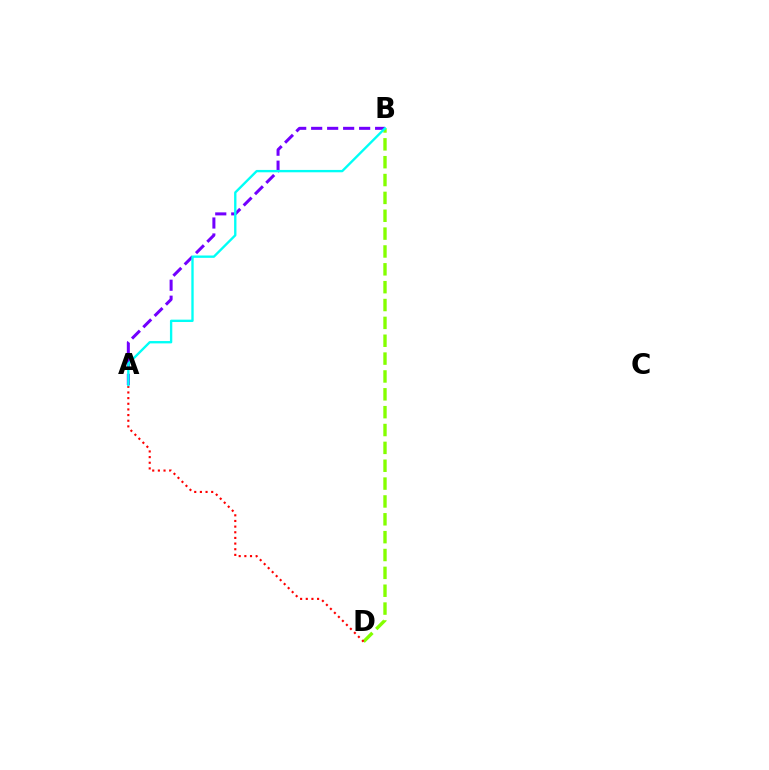{('B', 'D'): [{'color': '#84ff00', 'line_style': 'dashed', 'thickness': 2.43}], ('A', 'B'): [{'color': '#7200ff', 'line_style': 'dashed', 'thickness': 2.17}, {'color': '#00fff6', 'line_style': 'solid', 'thickness': 1.69}], ('A', 'D'): [{'color': '#ff0000', 'line_style': 'dotted', 'thickness': 1.54}]}